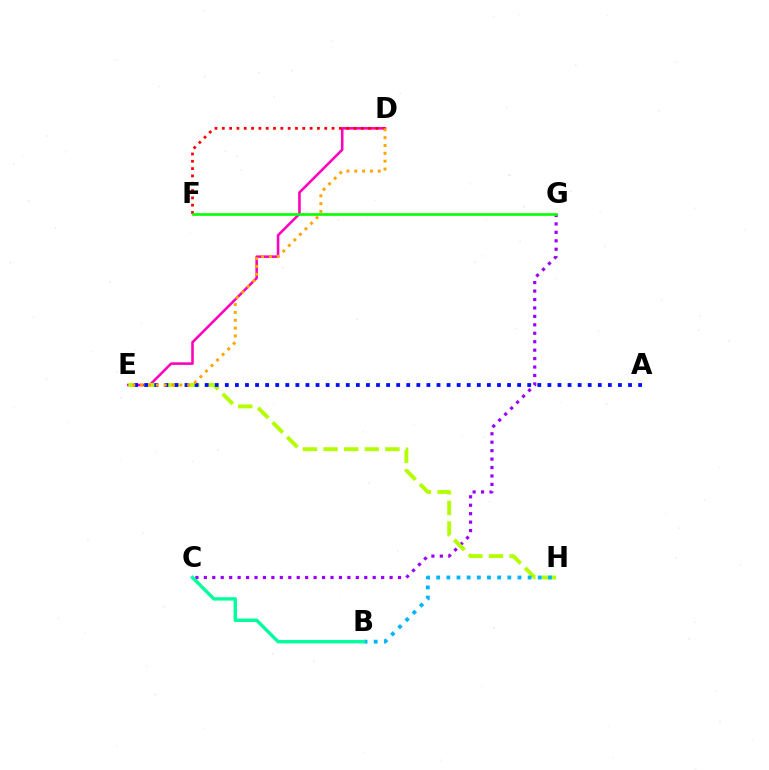{('D', 'E'): [{'color': '#ff00bd', 'line_style': 'solid', 'thickness': 1.85}, {'color': '#ffa500', 'line_style': 'dotted', 'thickness': 2.13}], ('C', 'G'): [{'color': '#9b00ff', 'line_style': 'dotted', 'thickness': 2.29}], ('E', 'H'): [{'color': '#b3ff00', 'line_style': 'dashed', 'thickness': 2.8}], ('D', 'F'): [{'color': '#ff0000', 'line_style': 'dotted', 'thickness': 1.99}], ('B', 'H'): [{'color': '#00b5ff', 'line_style': 'dotted', 'thickness': 2.76}], ('A', 'E'): [{'color': '#0010ff', 'line_style': 'dotted', 'thickness': 2.74}], ('B', 'C'): [{'color': '#00ff9d', 'line_style': 'solid', 'thickness': 2.45}], ('F', 'G'): [{'color': '#08ff00', 'line_style': 'solid', 'thickness': 1.9}]}